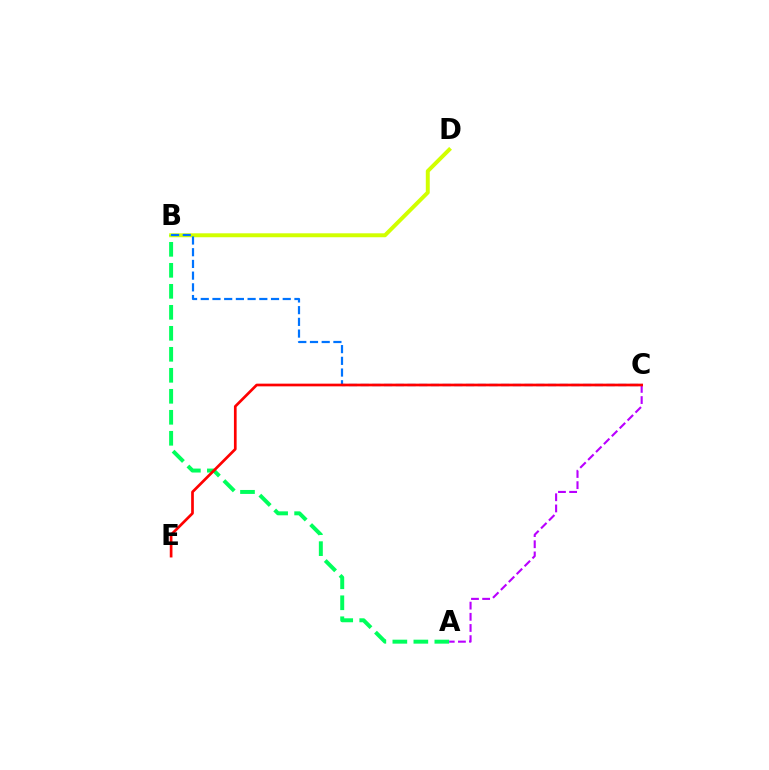{('B', 'D'): [{'color': '#d1ff00', 'line_style': 'solid', 'thickness': 2.84}], ('A', 'B'): [{'color': '#00ff5c', 'line_style': 'dashed', 'thickness': 2.85}], ('A', 'C'): [{'color': '#b900ff', 'line_style': 'dashed', 'thickness': 1.52}], ('B', 'C'): [{'color': '#0074ff', 'line_style': 'dashed', 'thickness': 1.59}], ('C', 'E'): [{'color': '#ff0000', 'line_style': 'solid', 'thickness': 1.94}]}